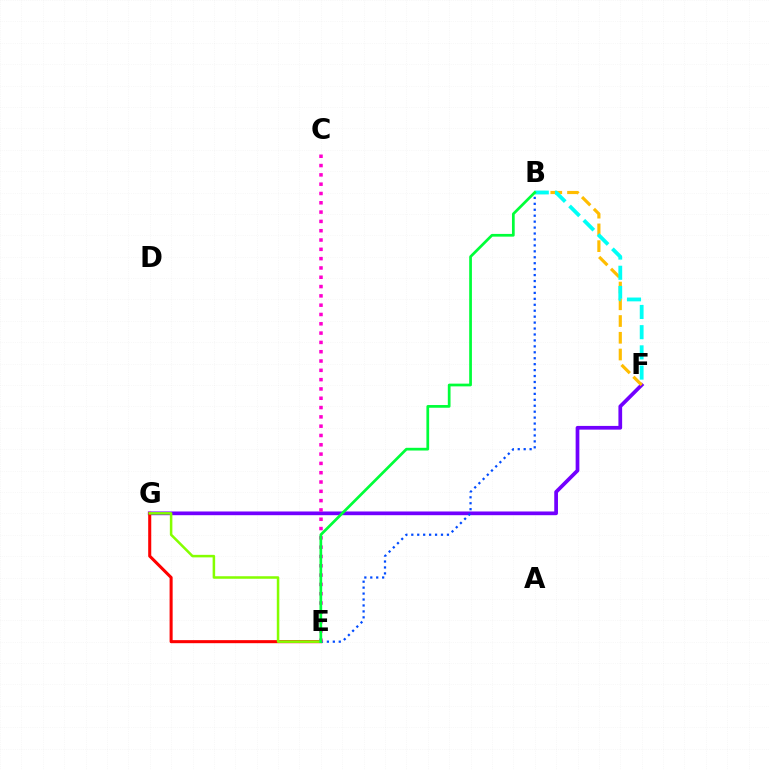{('F', 'G'): [{'color': '#7200ff', 'line_style': 'solid', 'thickness': 2.67}], ('B', 'F'): [{'color': '#ffbd00', 'line_style': 'dashed', 'thickness': 2.28}, {'color': '#00fff6', 'line_style': 'dashed', 'thickness': 2.74}], ('E', 'G'): [{'color': '#ff0000', 'line_style': 'solid', 'thickness': 2.2}, {'color': '#84ff00', 'line_style': 'solid', 'thickness': 1.82}], ('B', 'E'): [{'color': '#004bff', 'line_style': 'dotted', 'thickness': 1.61}, {'color': '#00ff39', 'line_style': 'solid', 'thickness': 1.96}], ('C', 'E'): [{'color': '#ff00cf', 'line_style': 'dotted', 'thickness': 2.53}]}